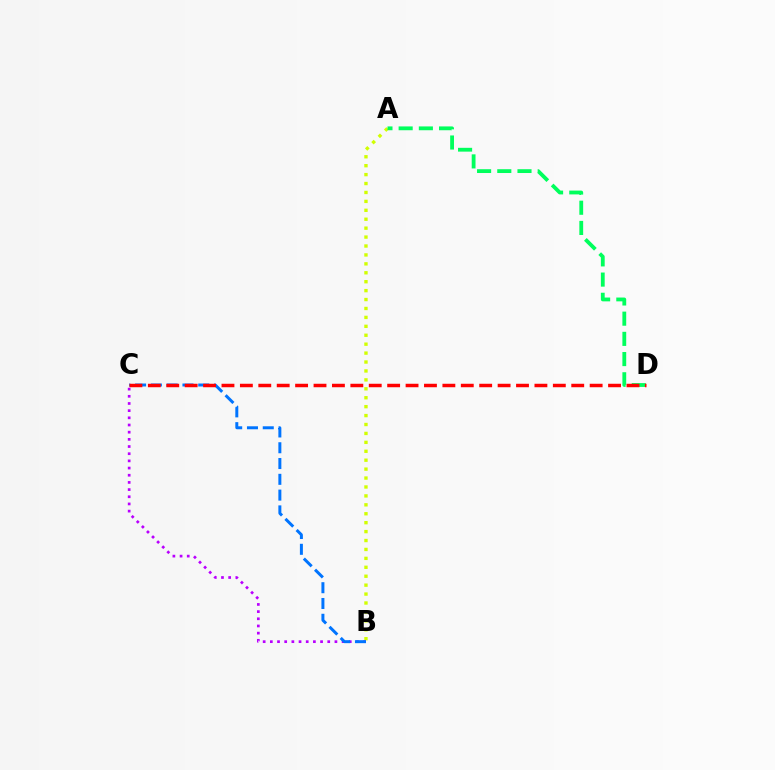{('A', 'B'): [{'color': '#d1ff00', 'line_style': 'dotted', 'thickness': 2.42}], ('B', 'C'): [{'color': '#b900ff', 'line_style': 'dotted', 'thickness': 1.95}, {'color': '#0074ff', 'line_style': 'dashed', 'thickness': 2.14}], ('A', 'D'): [{'color': '#00ff5c', 'line_style': 'dashed', 'thickness': 2.74}], ('C', 'D'): [{'color': '#ff0000', 'line_style': 'dashed', 'thickness': 2.5}]}